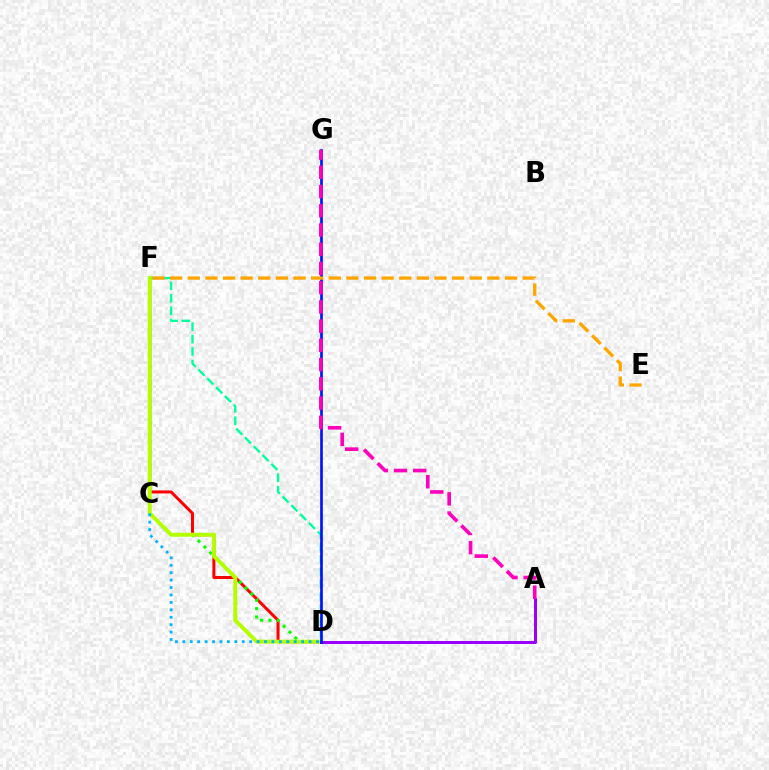{('D', 'F'): [{'color': '#ff0000', 'line_style': 'solid', 'thickness': 2.18}, {'color': '#00ff9d', 'line_style': 'dashed', 'thickness': 1.69}, {'color': '#08ff00', 'line_style': 'dotted', 'thickness': 2.26}, {'color': '#b3ff00', 'line_style': 'solid', 'thickness': 2.83}], ('C', 'D'): [{'color': '#00b5ff', 'line_style': 'dotted', 'thickness': 2.02}], ('A', 'D'): [{'color': '#9b00ff', 'line_style': 'solid', 'thickness': 2.16}], ('D', 'G'): [{'color': '#0010ff', 'line_style': 'solid', 'thickness': 1.91}], ('A', 'G'): [{'color': '#ff00bd', 'line_style': 'dashed', 'thickness': 2.61}], ('E', 'F'): [{'color': '#ffa500', 'line_style': 'dashed', 'thickness': 2.39}]}